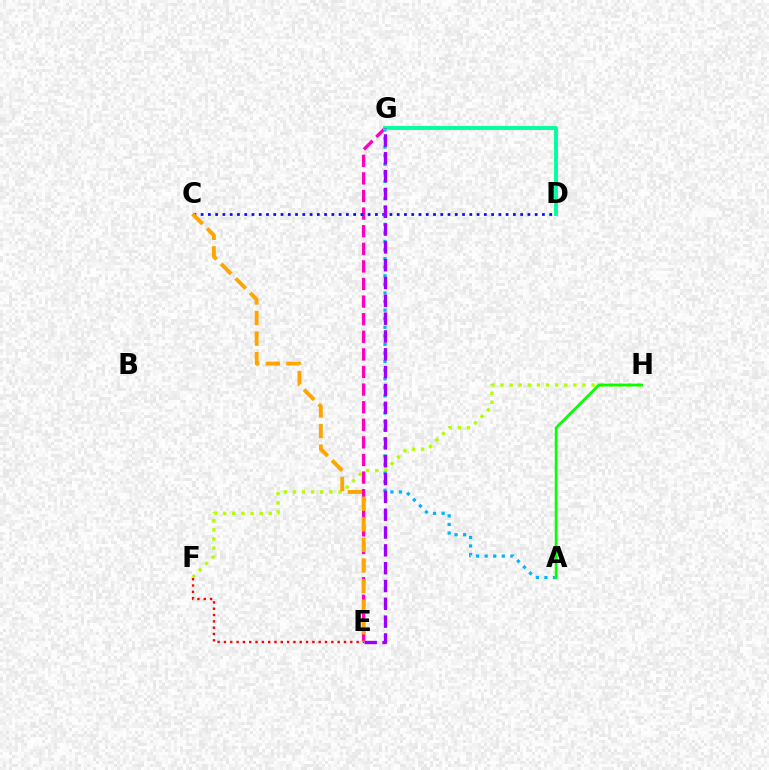{('F', 'H'): [{'color': '#b3ff00', 'line_style': 'dotted', 'thickness': 2.48}], ('E', 'F'): [{'color': '#ff0000', 'line_style': 'dotted', 'thickness': 1.72}], ('E', 'G'): [{'color': '#ff00bd', 'line_style': 'dashed', 'thickness': 2.39}, {'color': '#9b00ff', 'line_style': 'dashed', 'thickness': 2.42}], ('C', 'D'): [{'color': '#0010ff', 'line_style': 'dotted', 'thickness': 1.97}], ('A', 'G'): [{'color': '#00b5ff', 'line_style': 'dotted', 'thickness': 2.33}], ('C', 'E'): [{'color': '#ffa500', 'line_style': 'dashed', 'thickness': 2.8}], ('D', 'G'): [{'color': '#00ff9d', 'line_style': 'solid', 'thickness': 2.79}], ('A', 'H'): [{'color': '#08ff00', 'line_style': 'solid', 'thickness': 1.97}]}